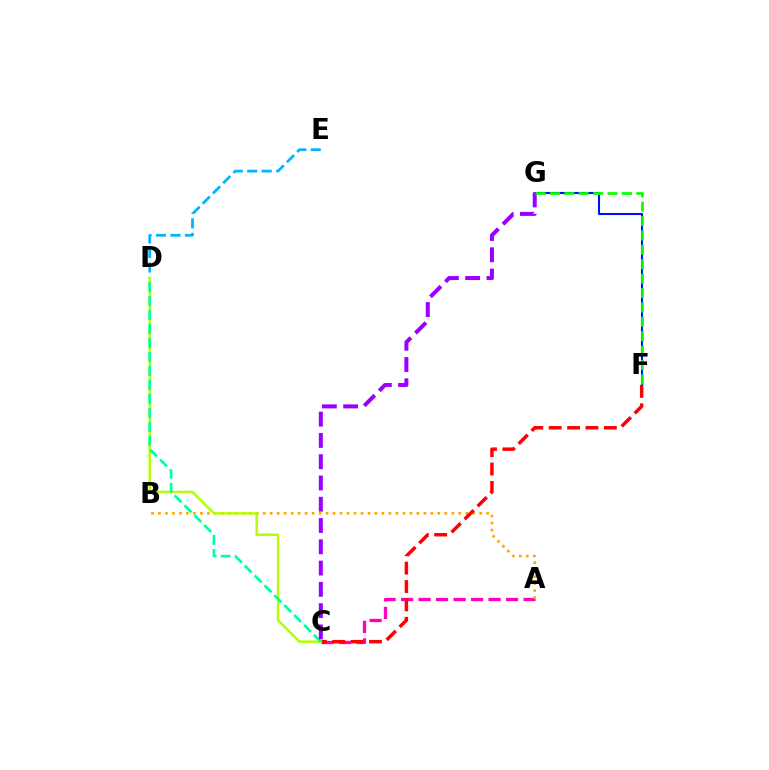{('A', 'C'): [{'color': '#ff00bd', 'line_style': 'dashed', 'thickness': 2.38}], ('F', 'G'): [{'color': '#0010ff', 'line_style': 'solid', 'thickness': 1.5}, {'color': '#08ff00', 'line_style': 'dashed', 'thickness': 1.96}], ('A', 'B'): [{'color': '#ffa500', 'line_style': 'dotted', 'thickness': 1.9}], ('C', 'F'): [{'color': '#ff0000', 'line_style': 'dashed', 'thickness': 2.5}], ('D', 'E'): [{'color': '#00b5ff', 'line_style': 'dashed', 'thickness': 1.97}], ('C', 'D'): [{'color': '#b3ff00', 'line_style': 'solid', 'thickness': 1.76}, {'color': '#00ff9d', 'line_style': 'dashed', 'thickness': 1.9}], ('C', 'G'): [{'color': '#9b00ff', 'line_style': 'dashed', 'thickness': 2.89}]}